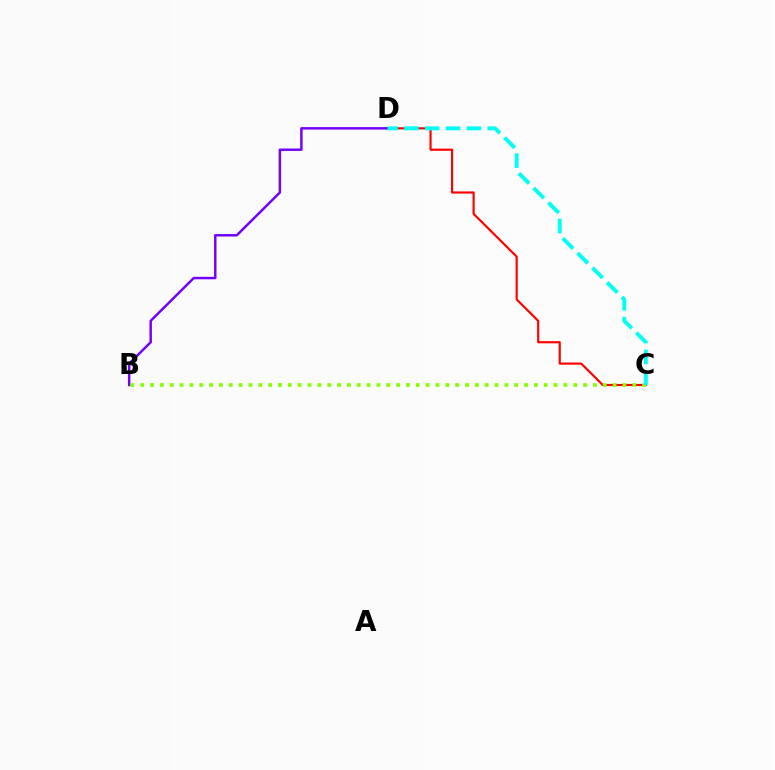{('C', 'D'): [{'color': '#ff0000', 'line_style': 'solid', 'thickness': 1.56}, {'color': '#00fff6', 'line_style': 'dashed', 'thickness': 2.83}], ('B', 'D'): [{'color': '#7200ff', 'line_style': 'solid', 'thickness': 1.77}], ('B', 'C'): [{'color': '#84ff00', 'line_style': 'dotted', 'thickness': 2.67}]}